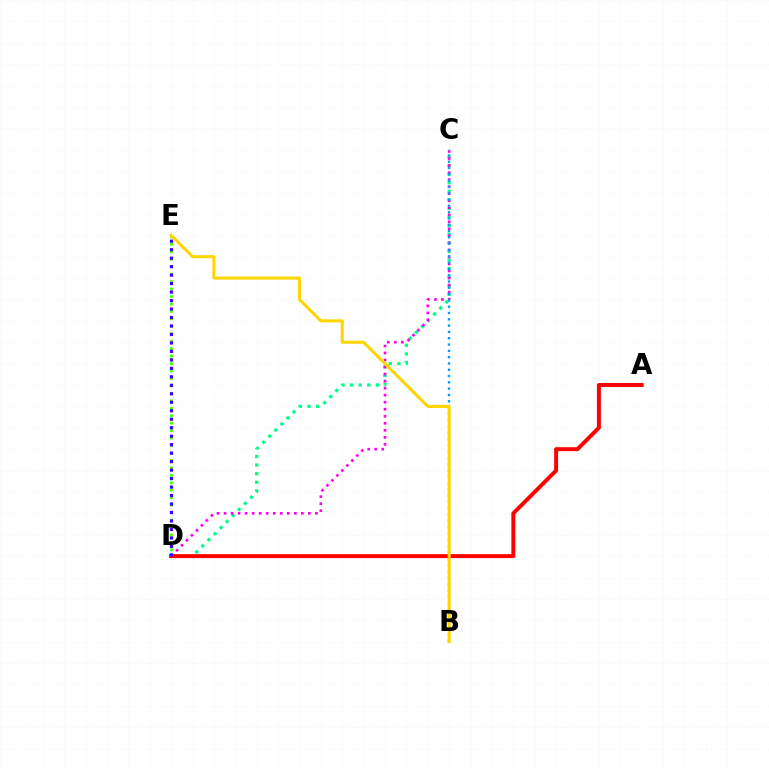{('C', 'D'): [{'color': '#00ff86', 'line_style': 'dotted', 'thickness': 2.33}, {'color': '#ff00ed', 'line_style': 'dotted', 'thickness': 1.91}], ('D', 'E'): [{'color': '#4fff00', 'line_style': 'dotted', 'thickness': 2.02}, {'color': '#3700ff', 'line_style': 'dotted', 'thickness': 2.3}], ('B', 'C'): [{'color': '#009eff', 'line_style': 'dotted', 'thickness': 1.71}], ('A', 'D'): [{'color': '#ff0000', 'line_style': 'solid', 'thickness': 2.84}], ('B', 'E'): [{'color': '#ffd500', 'line_style': 'solid', 'thickness': 2.19}]}